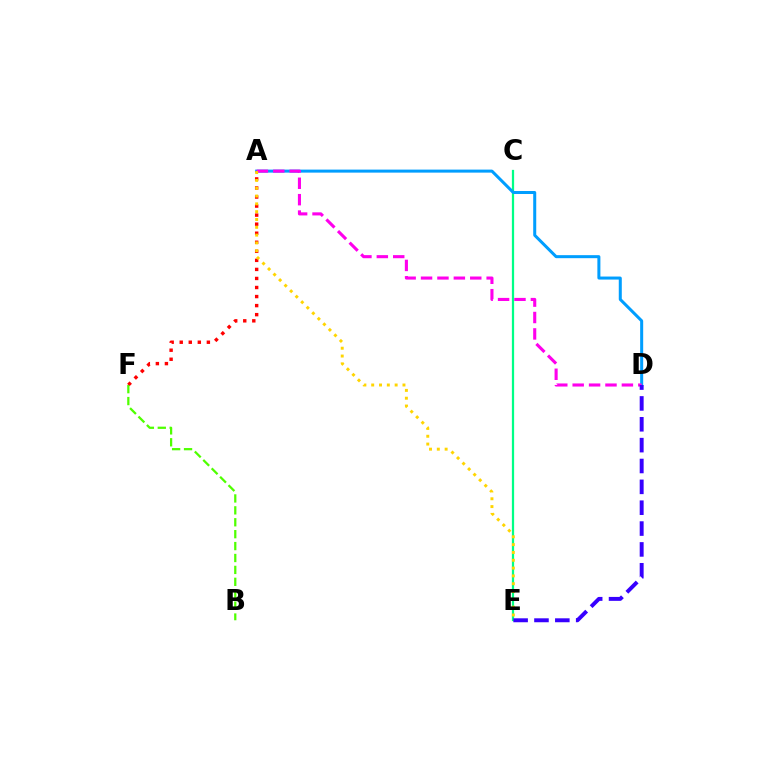{('C', 'E'): [{'color': '#00ff86', 'line_style': 'solid', 'thickness': 1.61}], ('A', 'D'): [{'color': '#009eff', 'line_style': 'solid', 'thickness': 2.17}, {'color': '#ff00ed', 'line_style': 'dashed', 'thickness': 2.23}], ('A', 'F'): [{'color': '#ff0000', 'line_style': 'dotted', 'thickness': 2.46}], ('B', 'F'): [{'color': '#4fff00', 'line_style': 'dashed', 'thickness': 1.62}], ('D', 'E'): [{'color': '#3700ff', 'line_style': 'dashed', 'thickness': 2.83}], ('A', 'E'): [{'color': '#ffd500', 'line_style': 'dotted', 'thickness': 2.12}]}